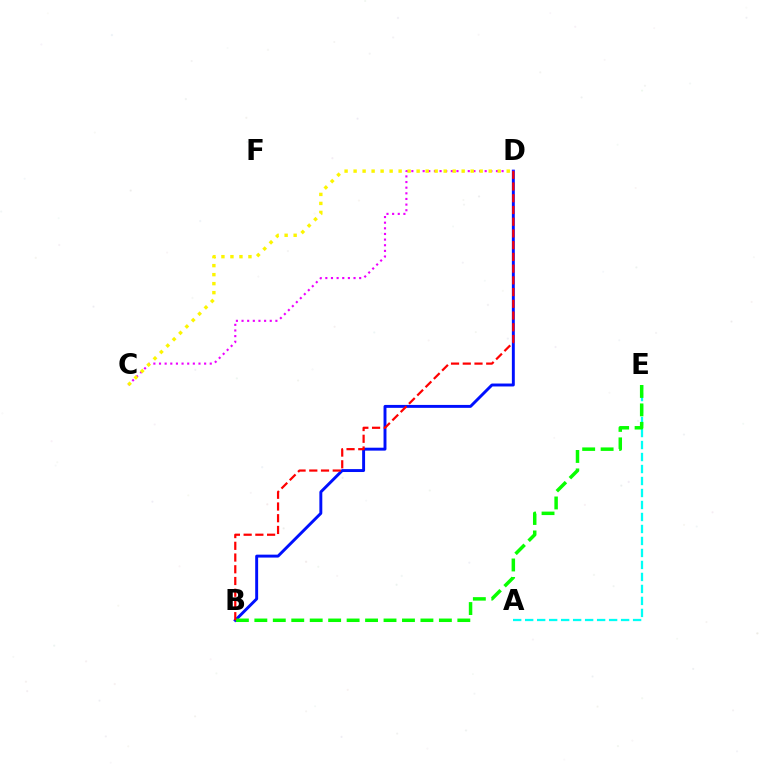{('B', 'D'): [{'color': '#0010ff', 'line_style': 'solid', 'thickness': 2.11}, {'color': '#ff0000', 'line_style': 'dashed', 'thickness': 1.59}], ('A', 'E'): [{'color': '#00fff6', 'line_style': 'dashed', 'thickness': 1.63}], ('C', 'D'): [{'color': '#ee00ff', 'line_style': 'dotted', 'thickness': 1.53}, {'color': '#fcf500', 'line_style': 'dotted', 'thickness': 2.45}], ('B', 'E'): [{'color': '#08ff00', 'line_style': 'dashed', 'thickness': 2.51}]}